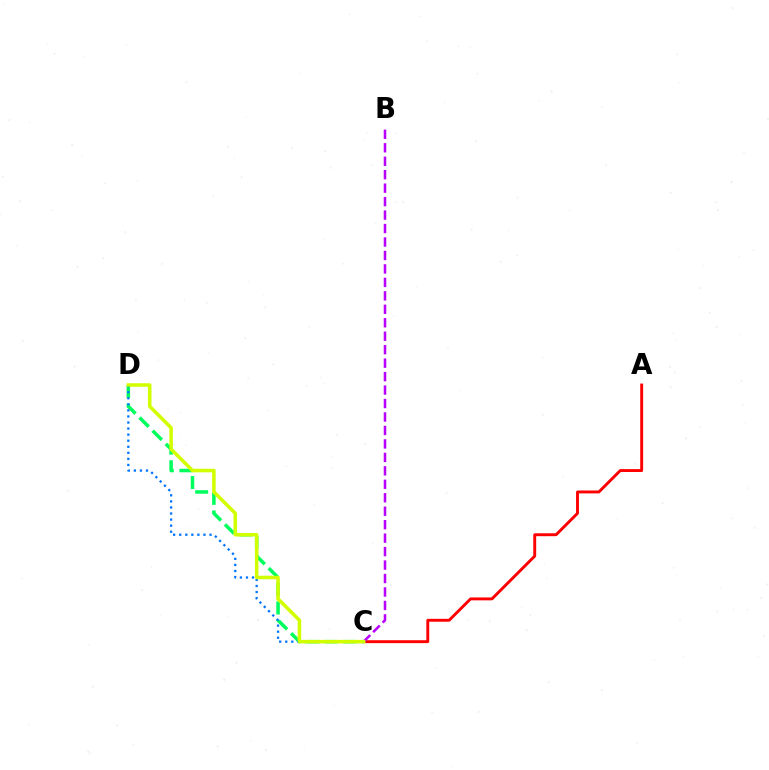{('A', 'C'): [{'color': '#ff0000', 'line_style': 'solid', 'thickness': 2.09}], ('C', 'D'): [{'color': '#00ff5c', 'line_style': 'dashed', 'thickness': 2.53}, {'color': '#0074ff', 'line_style': 'dotted', 'thickness': 1.65}, {'color': '#d1ff00', 'line_style': 'solid', 'thickness': 2.55}], ('B', 'C'): [{'color': '#b900ff', 'line_style': 'dashed', 'thickness': 1.83}]}